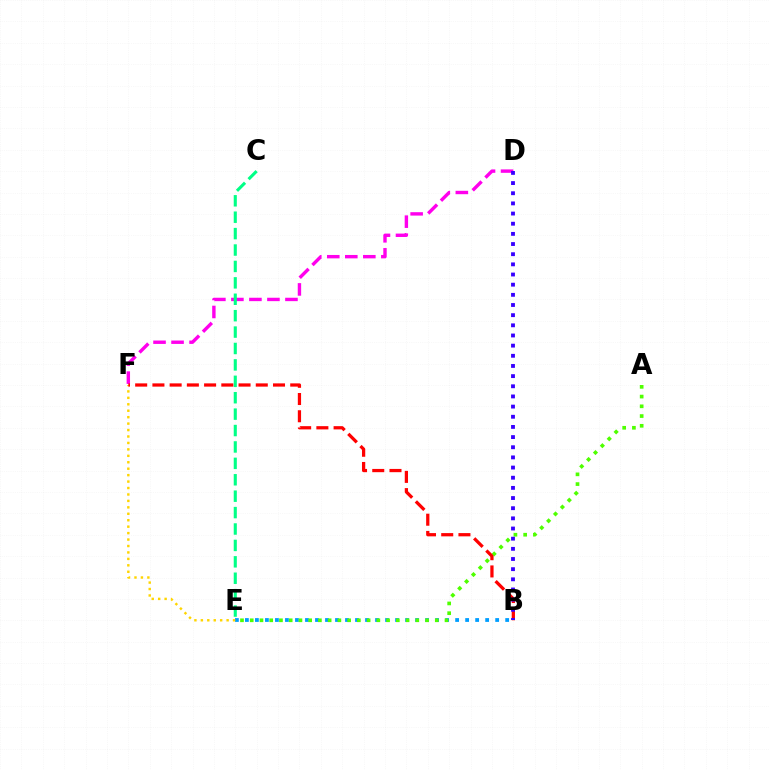{('D', 'F'): [{'color': '#ff00ed', 'line_style': 'dashed', 'thickness': 2.45}], ('B', 'E'): [{'color': '#009eff', 'line_style': 'dotted', 'thickness': 2.72}], ('C', 'E'): [{'color': '#00ff86', 'line_style': 'dashed', 'thickness': 2.23}], ('E', 'F'): [{'color': '#ffd500', 'line_style': 'dotted', 'thickness': 1.75}], ('A', 'E'): [{'color': '#4fff00', 'line_style': 'dotted', 'thickness': 2.65}], ('B', 'F'): [{'color': '#ff0000', 'line_style': 'dashed', 'thickness': 2.34}], ('B', 'D'): [{'color': '#3700ff', 'line_style': 'dotted', 'thickness': 2.76}]}